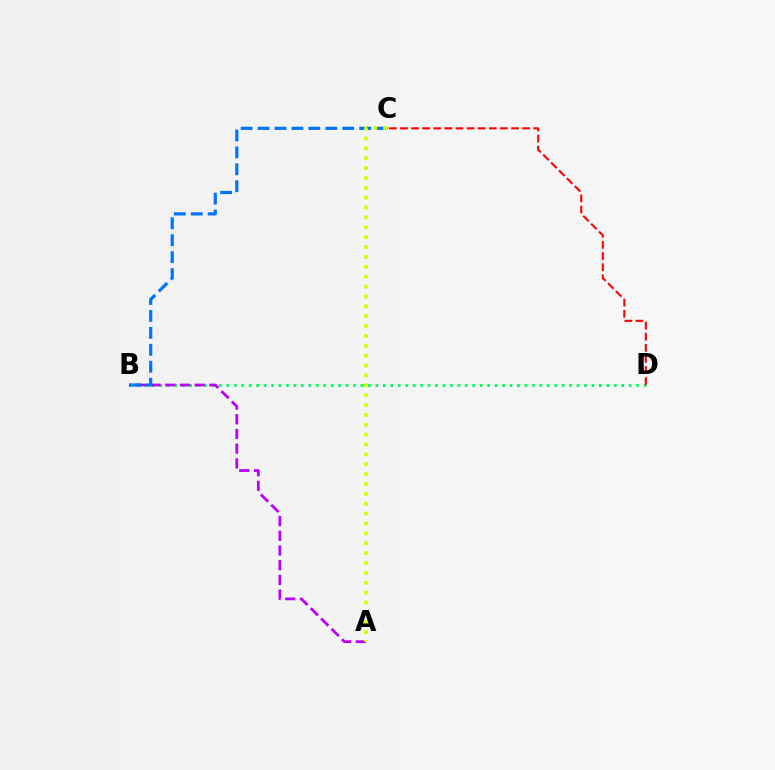{('B', 'D'): [{'color': '#00ff5c', 'line_style': 'dotted', 'thickness': 2.02}], ('A', 'B'): [{'color': '#b900ff', 'line_style': 'dashed', 'thickness': 2.0}], ('C', 'D'): [{'color': '#ff0000', 'line_style': 'dashed', 'thickness': 1.51}], ('B', 'C'): [{'color': '#0074ff', 'line_style': 'dashed', 'thickness': 2.3}], ('A', 'C'): [{'color': '#d1ff00', 'line_style': 'dotted', 'thickness': 2.68}]}